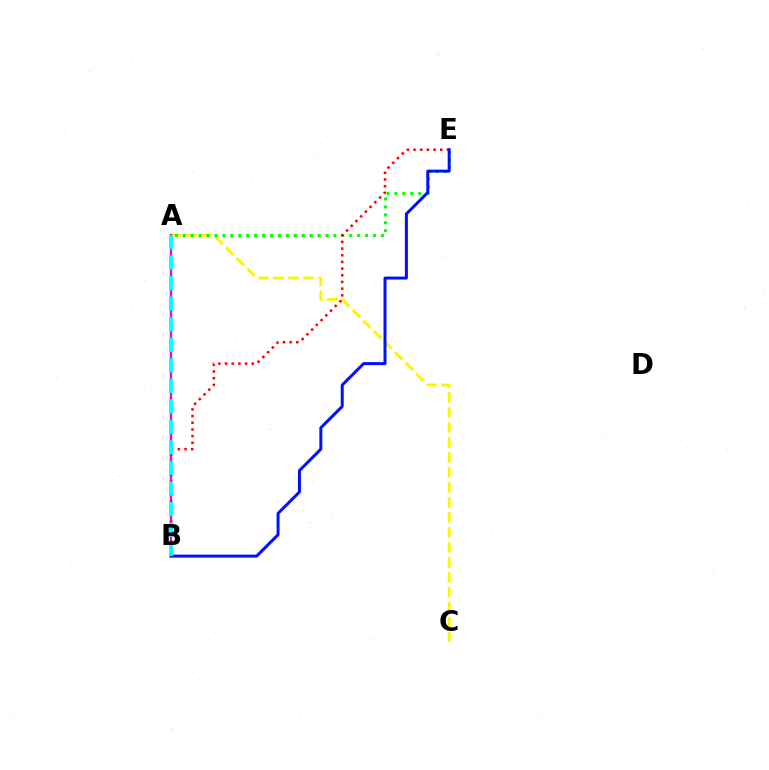{('A', 'C'): [{'color': '#fcf500', 'line_style': 'dashed', 'thickness': 2.04}], ('A', 'B'): [{'color': '#ee00ff', 'line_style': 'solid', 'thickness': 1.7}, {'color': '#00fff6', 'line_style': 'dashed', 'thickness': 2.79}], ('A', 'E'): [{'color': '#08ff00', 'line_style': 'dotted', 'thickness': 2.15}], ('B', 'E'): [{'color': '#ff0000', 'line_style': 'dotted', 'thickness': 1.81}, {'color': '#0010ff', 'line_style': 'solid', 'thickness': 2.14}]}